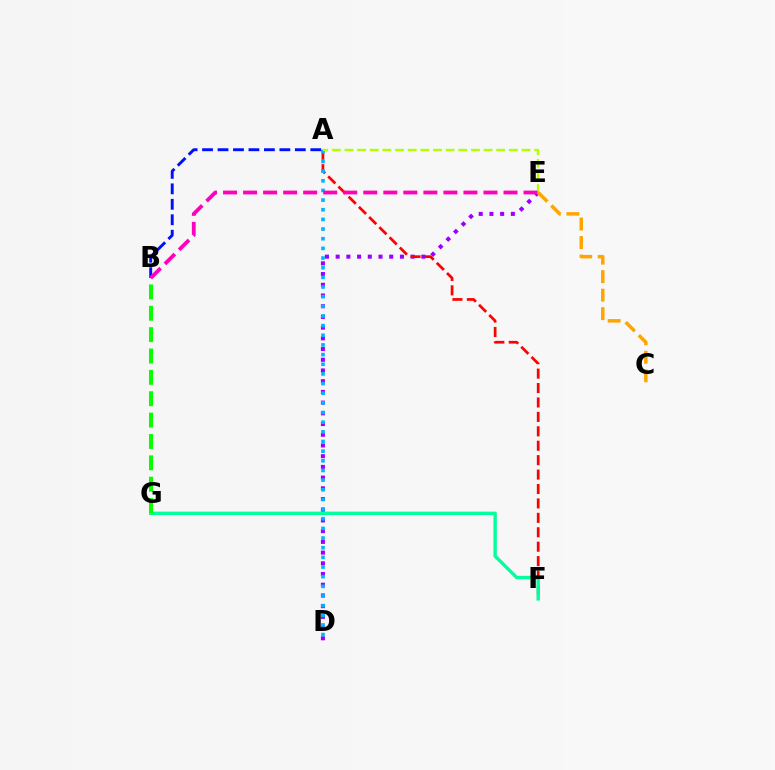{('D', 'E'): [{'color': '#9b00ff', 'line_style': 'dotted', 'thickness': 2.91}], ('A', 'B'): [{'color': '#0010ff', 'line_style': 'dashed', 'thickness': 2.1}], ('A', 'F'): [{'color': '#ff0000', 'line_style': 'dashed', 'thickness': 1.96}], ('A', 'D'): [{'color': '#00b5ff', 'line_style': 'dotted', 'thickness': 2.62}], ('A', 'E'): [{'color': '#b3ff00', 'line_style': 'dashed', 'thickness': 1.72}], ('F', 'G'): [{'color': '#00ff9d', 'line_style': 'solid', 'thickness': 2.43}], ('B', 'E'): [{'color': '#ff00bd', 'line_style': 'dashed', 'thickness': 2.72}], ('B', 'G'): [{'color': '#08ff00', 'line_style': 'dashed', 'thickness': 2.9}], ('C', 'E'): [{'color': '#ffa500', 'line_style': 'dashed', 'thickness': 2.52}]}